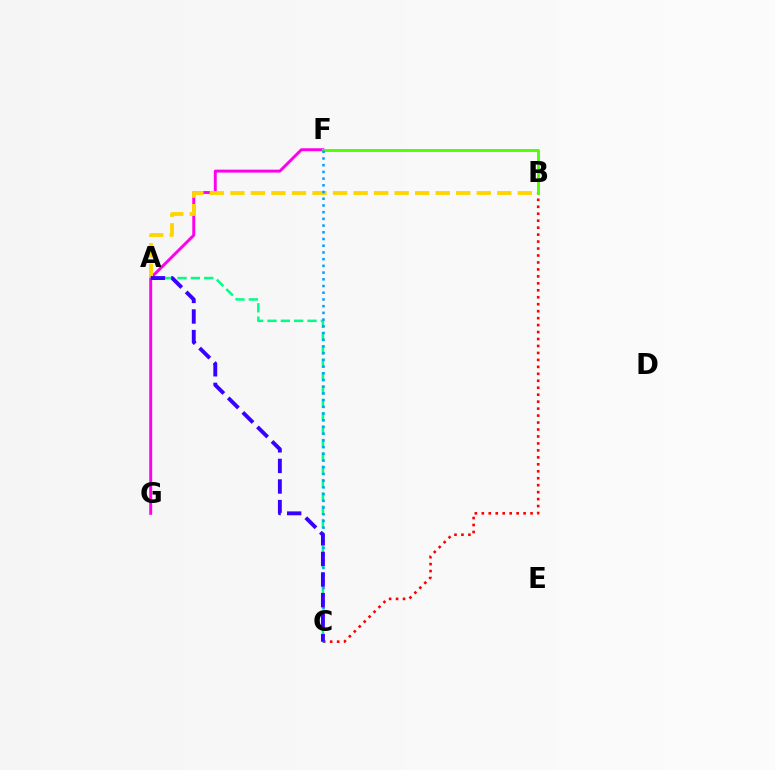{('B', 'C'): [{'color': '#ff0000', 'line_style': 'dotted', 'thickness': 1.89}], ('F', 'G'): [{'color': '#ff00ed', 'line_style': 'solid', 'thickness': 2.11}], ('B', 'F'): [{'color': '#4fff00', 'line_style': 'solid', 'thickness': 2.07}], ('A', 'B'): [{'color': '#ffd500', 'line_style': 'dashed', 'thickness': 2.79}], ('A', 'C'): [{'color': '#00ff86', 'line_style': 'dashed', 'thickness': 1.81}, {'color': '#3700ff', 'line_style': 'dashed', 'thickness': 2.8}], ('C', 'F'): [{'color': '#009eff', 'line_style': 'dotted', 'thickness': 1.82}]}